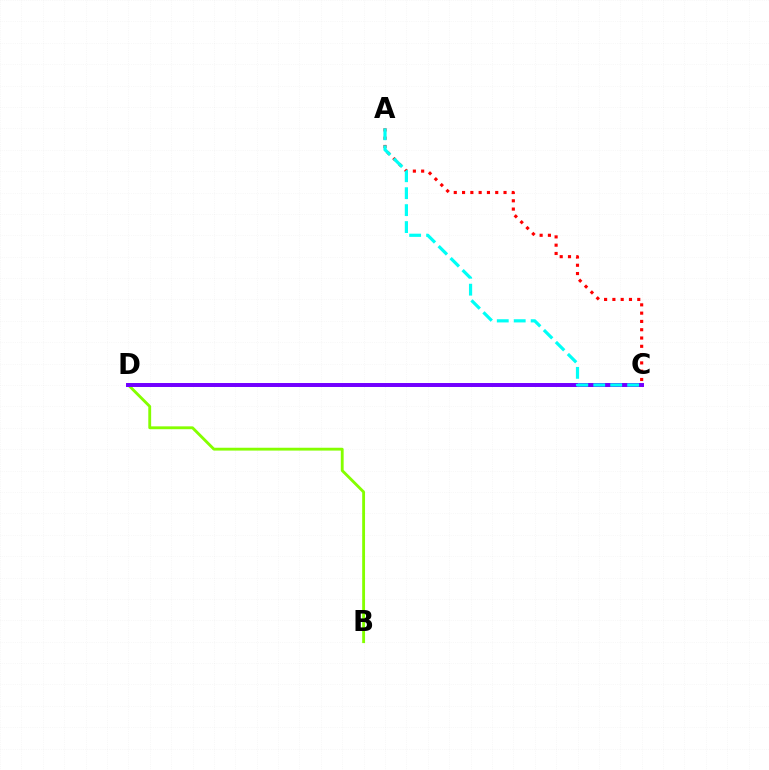{('B', 'D'): [{'color': '#84ff00', 'line_style': 'solid', 'thickness': 2.05}], ('C', 'D'): [{'color': '#7200ff', 'line_style': 'solid', 'thickness': 2.86}], ('A', 'C'): [{'color': '#ff0000', 'line_style': 'dotted', 'thickness': 2.25}, {'color': '#00fff6', 'line_style': 'dashed', 'thickness': 2.3}]}